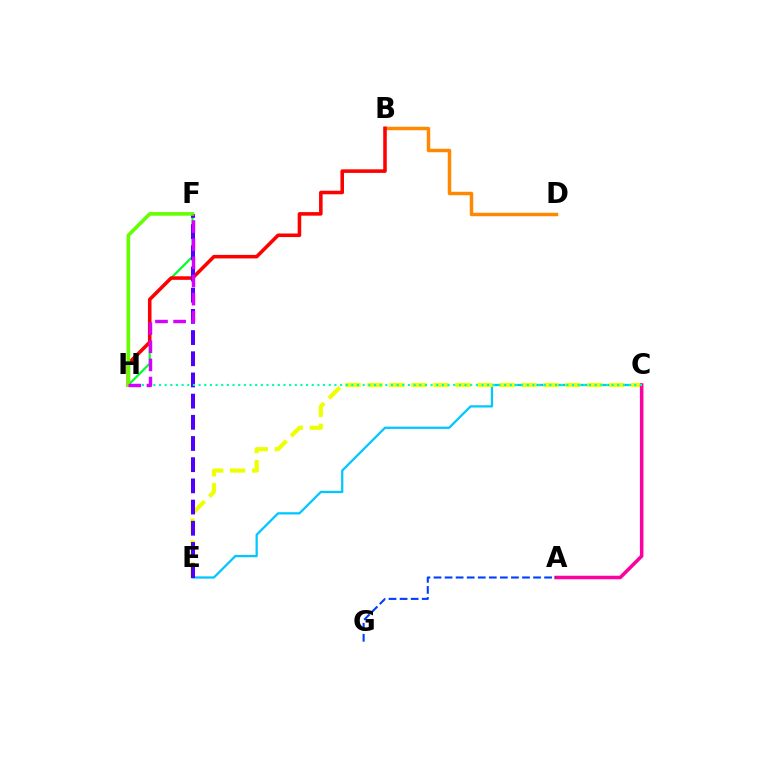{('C', 'E'): [{'color': '#00c7ff', 'line_style': 'solid', 'thickness': 1.63}, {'color': '#eeff00', 'line_style': 'dashed', 'thickness': 2.99}], ('F', 'H'): [{'color': '#00ff27', 'line_style': 'solid', 'thickness': 1.57}, {'color': '#66ff00', 'line_style': 'solid', 'thickness': 2.62}, {'color': '#d600ff', 'line_style': 'dashed', 'thickness': 2.46}], ('B', 'D'): [{'color': '#ff8800', 'line_style': 'solid', 'thickness': 2.49}], ('A', 'C'): [{'color': '#ff00a0', 'line_style': 'solid', 'thickness': 2.55}], ('B', 'H'): [{'color': '#ff0000', 'line_style': 'solid', 'thickness': 2.56}], ('E', 'F'): [{'color': '#4f00ff', 'line_style': 'dashed', 'thickness': 2.88}], ('C', 'H'): [{'color': '#00ffaf', 'line_style': 'dotted', 'thickness': 1.54}], ('A', 'G'): [{'color': '#003fff', 'line_style': 'dashed', 'thickness': 1.5}]}